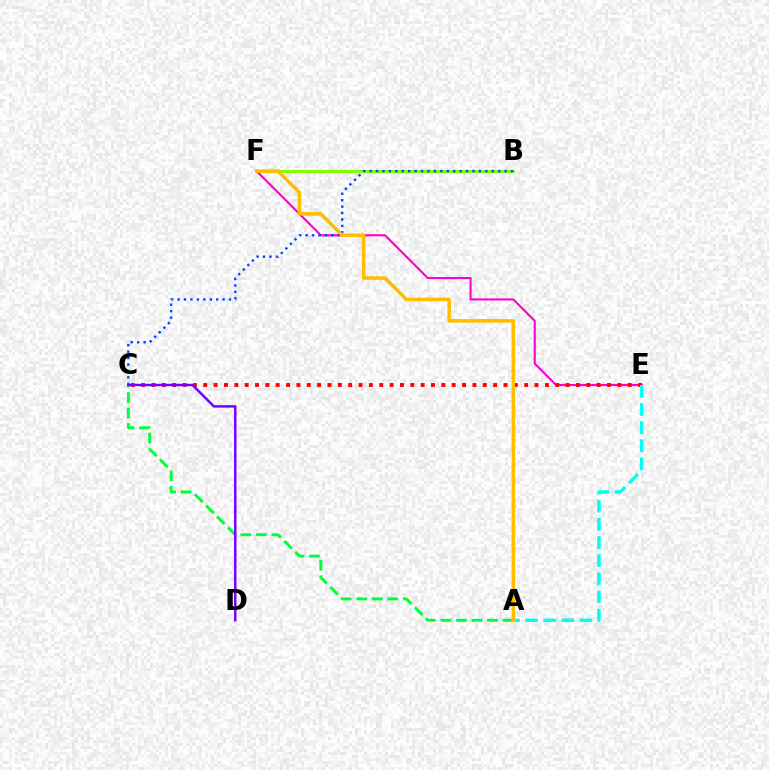{('B', 'F'): [{'color': '#84ff00', 'line_style': 'solid', 'thickness': 2.23}], ('E', 'F'): [{'color': '#ff00cf', 'line_style': 'solid', 'thickness': 1.53}], ('B', 'C'): [{'color': '#004bff', 'line_style': 'dotted', 'thickness': 1.75}], ('A', 'C'): [{'color': '#00ff39', 'line_style': 'dashed', 'thickness': 2.11}], ('C', 'E'): [{'color': '#ff0000', 'line_style': 'dotted', 'thickness': 2.81}], ('A', 'E'): [{'color': '#00fff6', 'line_style': 'dashed', 'thickness': 2.46}], ('C', 'D'): [{'color': '#7200ff', 'line_style': 'solid', 'thickness': 1.77}], ('A', 'F'): [{'color': '#ffbd00', 'line_style': 'solid', 'thickness': 2.54}]}